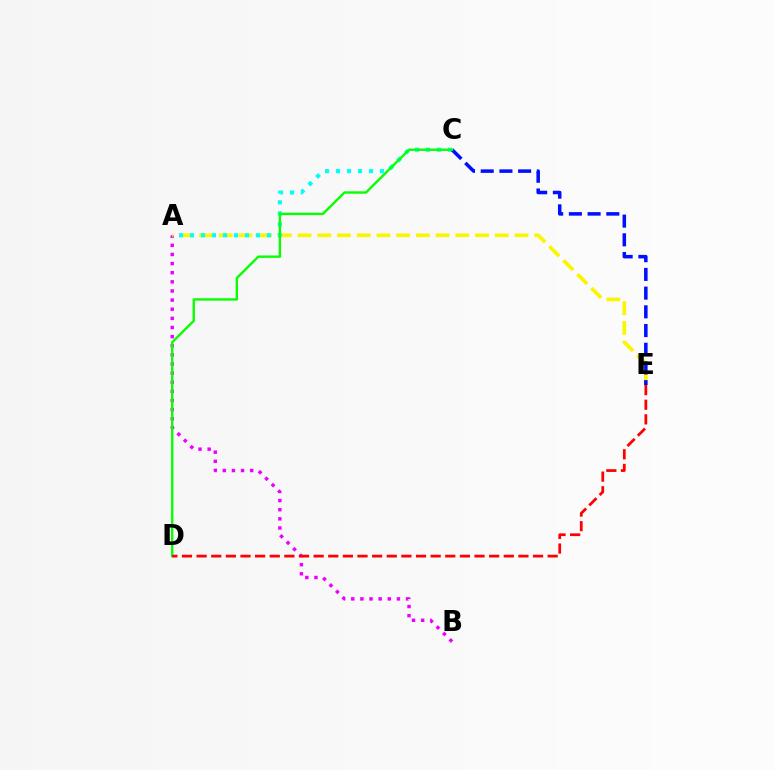{('A', 'B'): [{'color': '#ee00ff', 'line_style': 'dotted', 'thickness': 2.48}], ('A', 'E'): [{'color': '#fcf500', 'line_style': 'dashed', 'thickness': 2.68}], ('A', 'C'): [{'color': '#00fff6', 'line_style': 'dotted', 'thickness': 2.98}], ('C', 'E'): [{'color': '#0010ff', 'line_style': 'dashed', 'thickness': 2.54}], ('C', 'D'): [{'color': '#08ff00', 'line_style': 'solid', 'thickness': 1.72}], ('D', 'E'): [{'color': '#ff0000', 'line_style': 'dashed', 'thickness': 1.99}]}